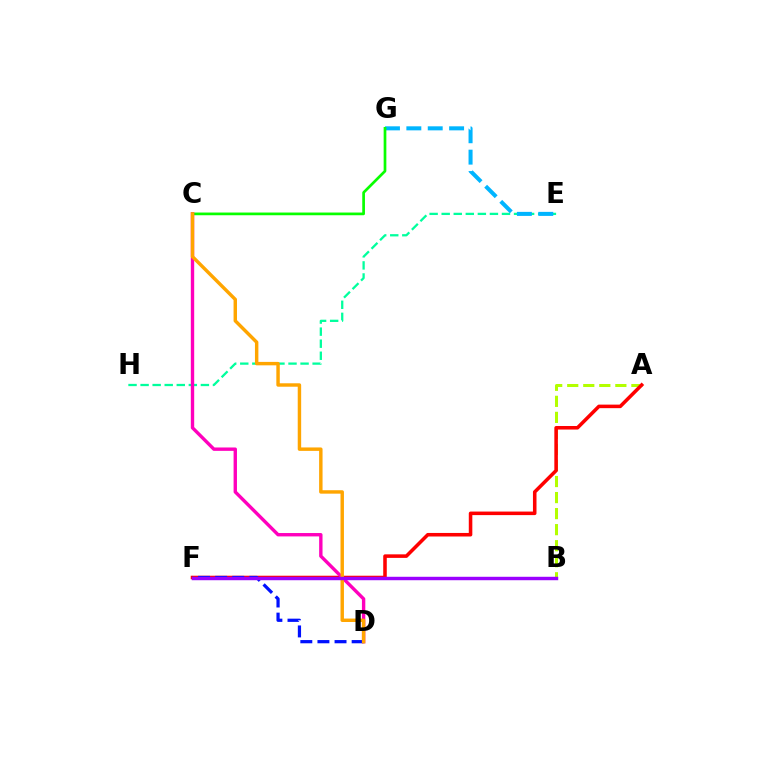{('A', 'B'): [{'color': '#b3ff00', 'line_style': 'dashed', 'thickness': 2.18}], ('E', 'H'): [{'color': '#00ff9d', 'line_style': 'dashed', 'thickness': 1.64}], ('E', 'G'): [{'color': '#00b5ff', 'line_style': 'dashed', 'thickness': 2.9}], ('A', 'F'): [{'color': '#ff0000', 'line_style': 'solid', 'thickness': 2.55}], ('C', 'G'): [{'color': '#08ff00', 'line_style': 'solid', 'thickness': 1.95}], ('C', 'D'): [{'color': '#ff00bd', 'line_style': 'solid', 'thickness': 2.43}, {'color': '#ffa500', 'line_style': 'solid', 'thickness': 2.47}], ('D', 'F'): [{'color': '#0010ff', 'line_style': 'dashed', 'thickness': 2.32}], ('B', 'F'): [{'color': '#9b00ff', 'line_style': 'solid', 'thickness': 2.48}]}